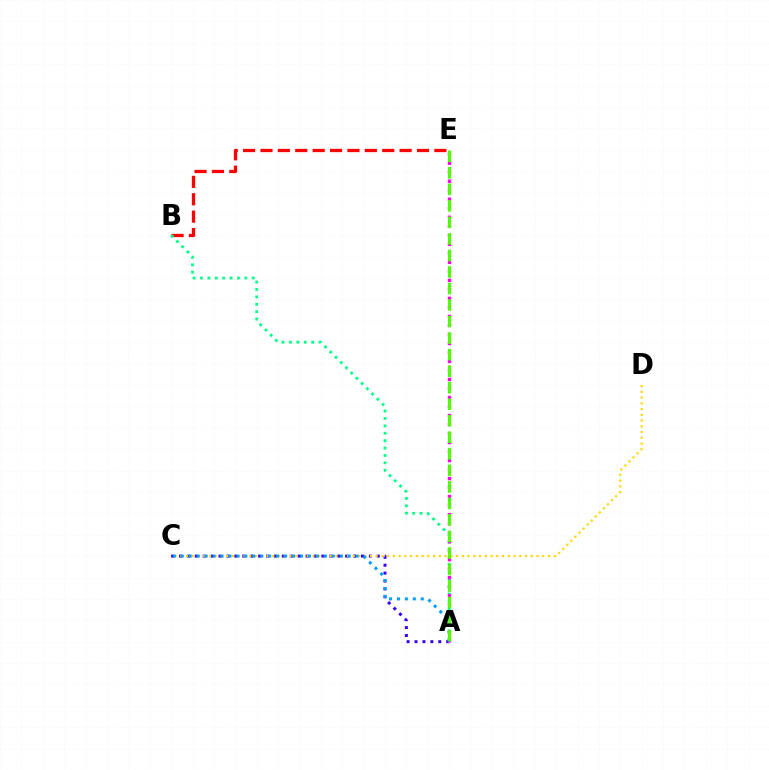{('B', 'E'): [{'color': '#ff0000', 'line_style': 'dashed', 'thickness': 2.36}], ('A', 'C'): [{'color': '#3700ff', 'line_style': 'dotted', 'thickness': 2.15}, {'color': '#009eff', 'line_style': 'dotted', 'thickness': 2.16}], ('A', 'B'): [{'color': '#00ff86', 'line_style': 'dotted', 'thickness': 2.01}], ('C', 'D'): [{'color': '#ffd500', 'line_style': 'dotted', 'thickness': 1.56}], ('A', 'E'): [{'color': '#ff00ed', 'line_style': 'dotted', 'thickness': 2.45}, {'color': '#4fff00', 'line_style': 'dashed', 'thickness': 2.25}]}